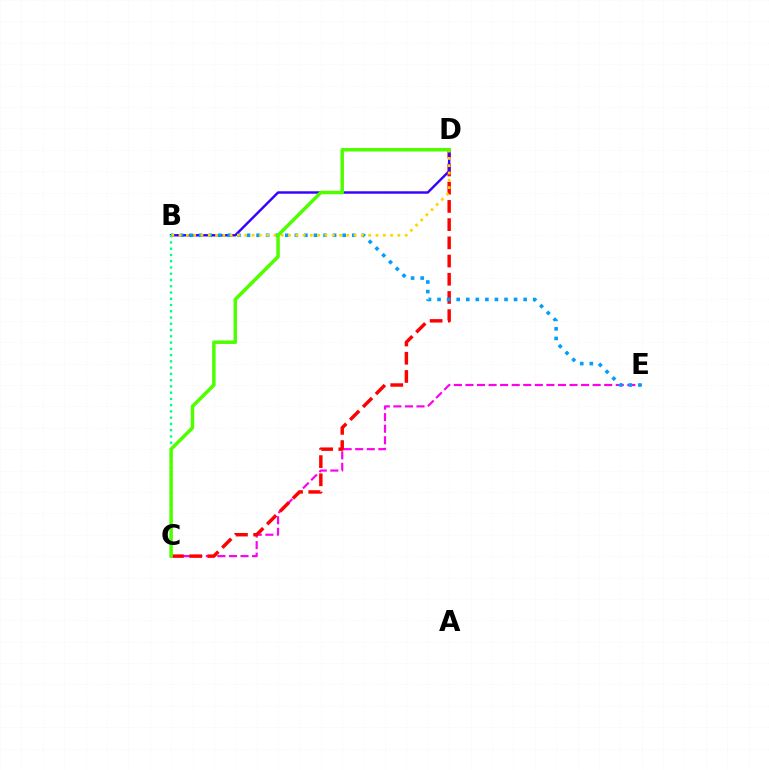{('C', 'E'): [{'color': '#ff00ed', 'line_style': 'dashed', 'thickness': 1.57}], ('C', 'D'): [{'color': '#ff0000', 'line_style': 'dashed', 'thickness': 2.47}, {'color': '#4fff00', 'line_style': 'solid', 'thickness': 2.51}], ('B', 'D'): [{'color': '#3700ff', 'line_style': 'solid', 'thickness': 1.76}, {'color': '#ffd500', 'line_style': 'dotted', 'thickness': 1.98}], ('B', 'E'): [{'color': '#009eff', 'line_style': 'dotted', 'thickness': 2.6}], ('B', 'C'): [{'color': '#00ff86', 'line_style': 'dotted', 'thickness': 1.7}]}